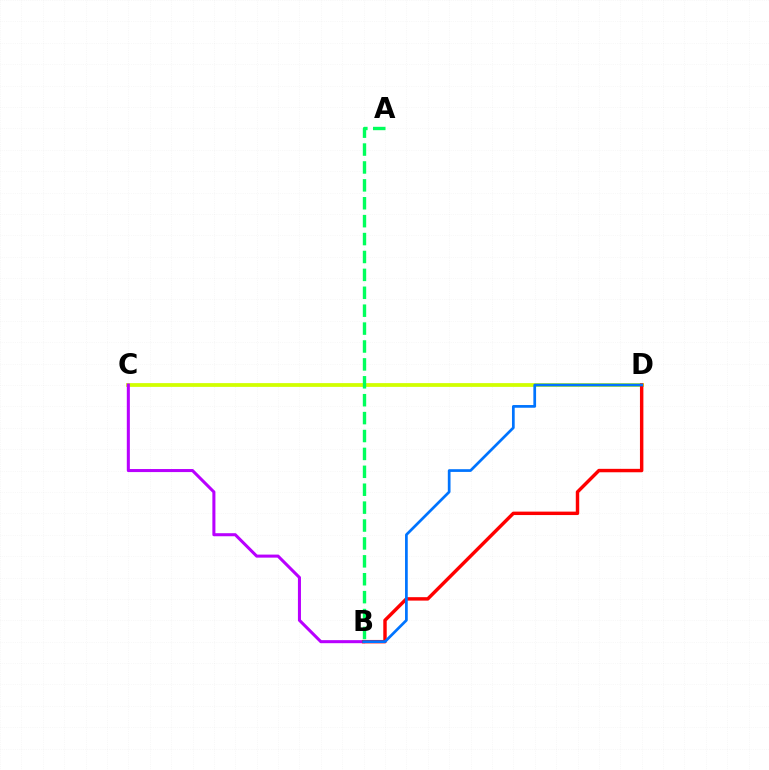{('C', 'D'): [{'color': '#d1ff00', 'line_style': 'solid', 'thickness': 2.71}], ('B', 'C'): [{'color': '#b900ff', 'line_style': 'solid', 'thickness': 2.19}], ('A', 'B'): [{'color': '#00ff5c', 'line_style': 'dashed', 'thickness': 2.43}], ('B', 'D'): [{'color': '#ff0000', 'line_style': 'solid', 'thickness': 2.47}, {'color': '#0074ff', 'line_style': 'solid', 'thickness': 1.96}]}